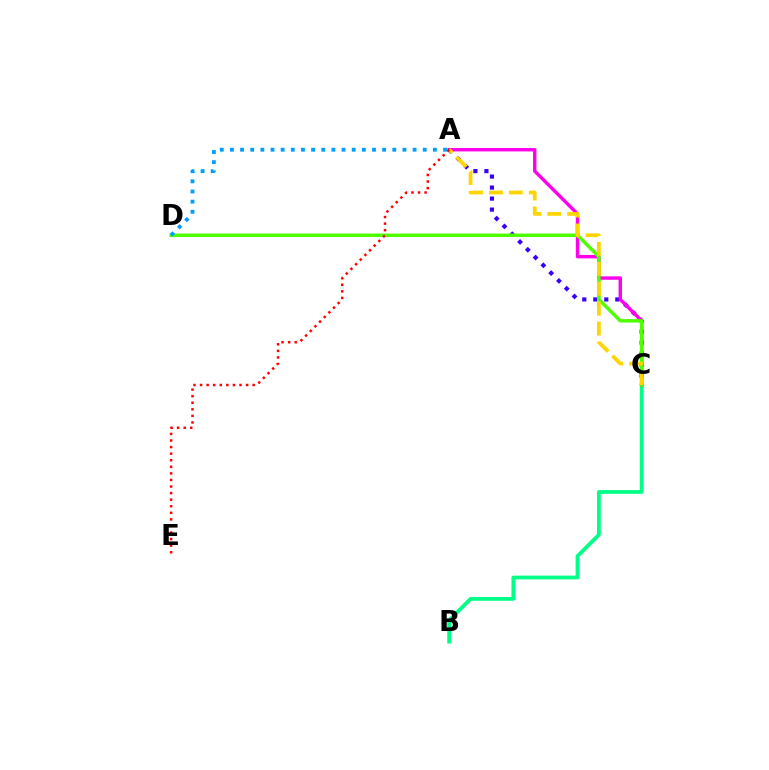{('A', 'C'): [{'color': '#3700ff', 'line_style': 'dotted', 'thickness': 2.99}, {'color': '#ff00ed', 'line_style': 'solid', 'thickness': 2.45}, {'color': '#ffd500', 'line_style': 'dashed', 'thickness': 2.71}], ('B', 'C'): [{'color': '#00ff86', 'line_style': 'solid', 'thickness': 2.71}], ('C', 'D'): [{'color': '#4fff00', 'line_style': 'solid', 'thickness': 2.48}], ('A', 'D'): [{'color': '#009eff', 'line_style': 'dotted', 'thickness': 2.76}], ('A', 'E'): [{'color': '#ff0000', 'line_style': 'dotted', 'thickness': 1.79}]}